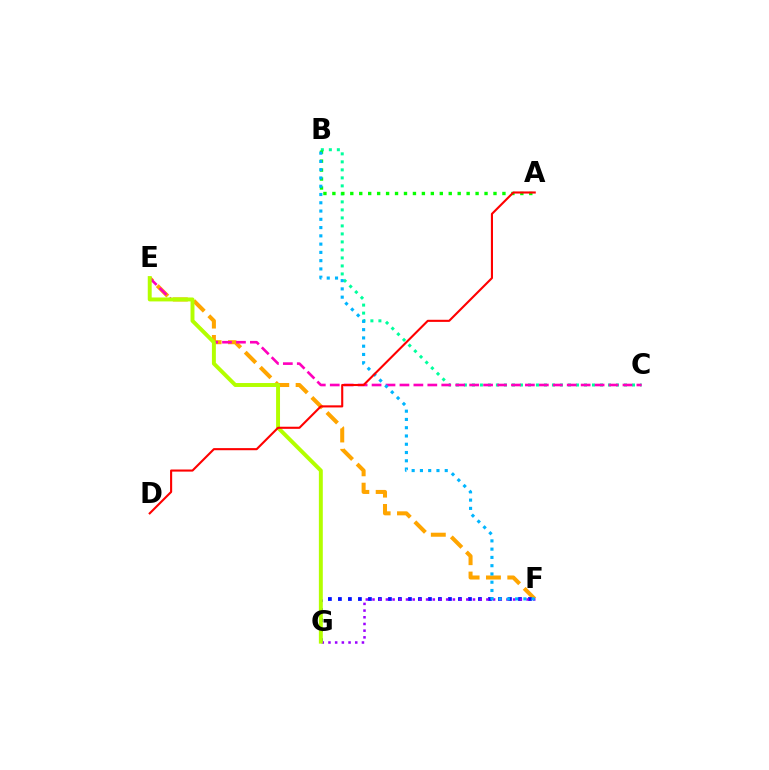{('B', 'C'): [{'color': '#00ff9d', 'line_style': 'dotted', 'thickness': 2.17}], ('A', 'B'): [{'color': '#08ff00', 'line_style': 'dotted', 'thickness': 2.43}], ('E', 'F'): [{'color': '#ffa500', 'line_style': 'dashed', 'thickness': 2.9}], ('C', 'E'): [{'color': '#ff00bd', 'line_style': 'dashed', 'thickness': 1.89}], ('F', 'G'): [{'color': '#0010ff', 'line_style': 'dotted', 'thickness': 2.72}, {'color': '#9b00ff', 'line_style': 'dotted', 'thickness': 1.82}], ('E', 'G'): [{'color': '#b3ff00', 'line_style': 'solid', 'thickness': 2.83}], ('B', 'F'): [{'color': '#00b5ff', 'line_style': 'dotted', 'thickness': 2.25}], ('A', 'D'): [{'color': '#ff0000', 'line_style': 'solid', 'thickness': 1.52}]}